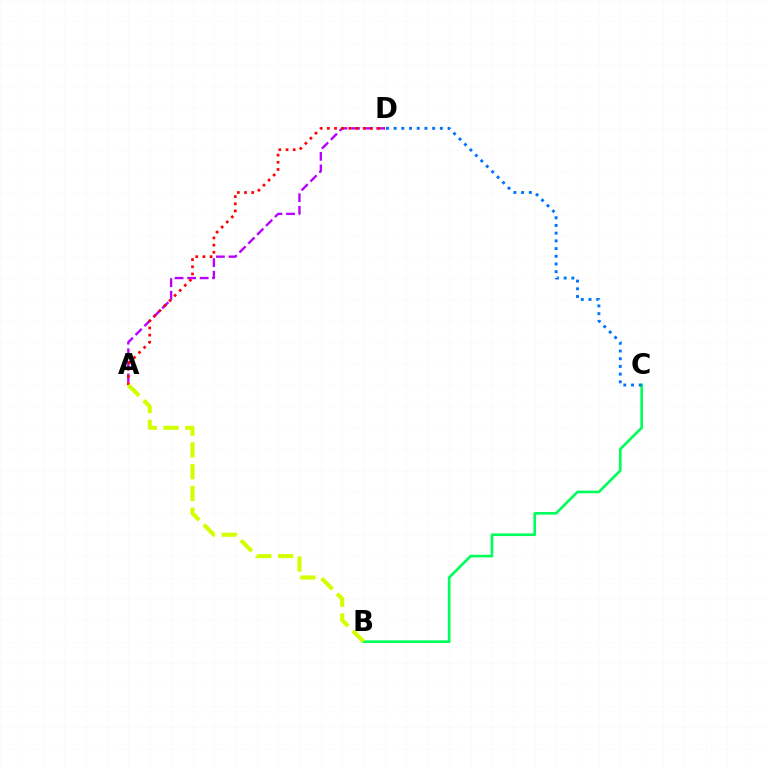{('B', 'C'): [{'color': '#00ff5c', 'line_style': 'solid', 'thickness': 1.92}], ('A', 'D'): [{'color': '#b900ff', 'line_style': 'dashed', 'thickness': 1.7}, {'color': '#ff0000', 'line_style': 'dotted', 'thickness': 1.95}], ('A', 'B'): [{'color': '#d1ff00', 'line_style': 'dashed', 'thickness': 2.96}], ('C', 'D'): [{'color': '#0074ff', 'line_style': 'dotted', 'thickness': 2.09}]}